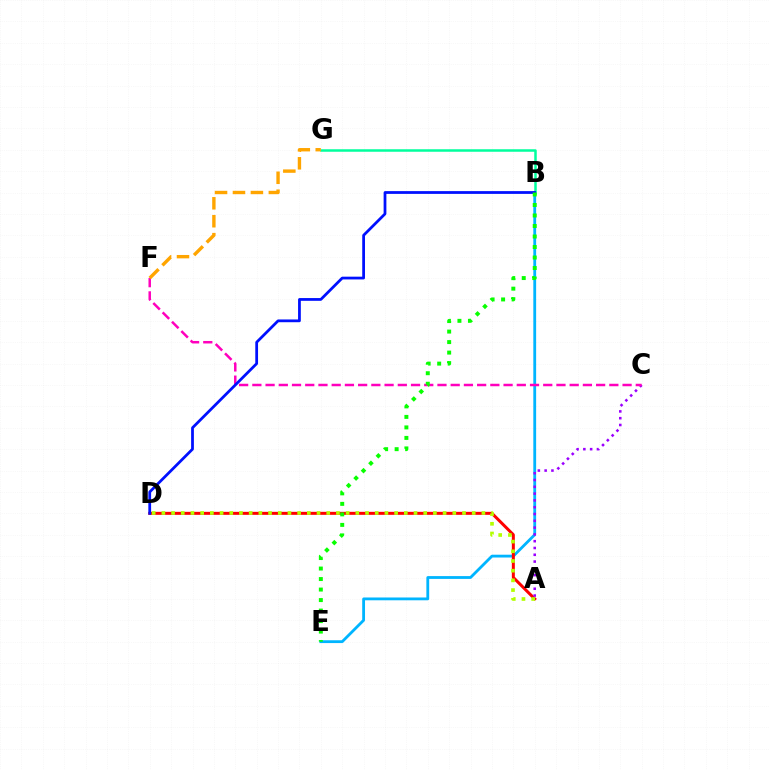{('B', 'E'): [{'color': '#00b5ff', 'line_style': 'solid', 'thickness': 2.02}, {'color': '#08ff00', 'line_style': 'dotted', 'thickness': 2.85}], ('A', 'D'): [{'color': '#ff0000', 'line_style': 'solid', 'thickness': 2.16}, {'color': '#b3ff00', 'line_style': 'dotted', 'thickness': 2.63}], ('A', 'C'): [{'color': '#9b00ff', 'line_style': 'dotted', 'thickness': 1.85}], ('B', 'G'): [{'color': '#00ff9d', 'line_style': 'solid', 'thickness': 1.8}], ('C', 'F'): [{'color': '#ff00bd', 'line_style': 'dashed', 'thickness': 1.8}], ('B', 'D'): [{'color': '#0010ff', 'line_style': 'solid', 'thickness': 1.99}], ('F', 'G'): [{'color': '#ffa500', 'line_style': 'dashed', 'thickness': 2.44}]}